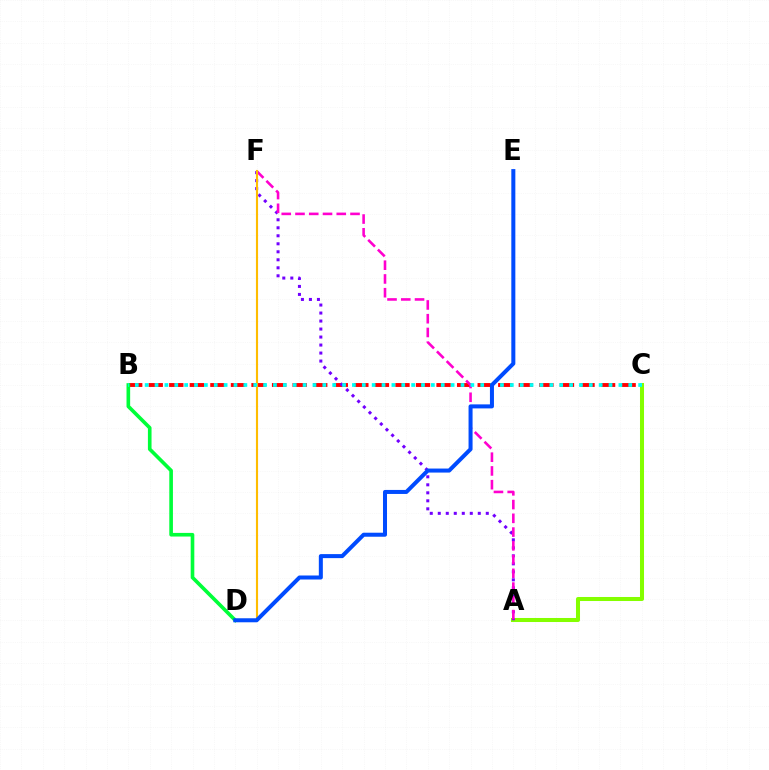{('A', 'C'): [{'color': '#84ff00', 'line_style': 'solid', 'thickness': 2.9}], ('B', 'C'): [{'color': '#ff0000', 'line_style': 'dashed', 'thickness': 2.79}, {'color': '#00fff6', 'line_style': 'dotted', 'thickness': 2.68}], ('A', 'F'): [{'color': '#7200ff', 'line_style': 'dotted', 'thickness': 2.17}, {'color': '#ff00cf', 'line_style': 'dashed', 'thickness': 1.87}], ('B', 'D'): [{'color': '#00ff39', 'line_style': 'solid', 'thickness': 2.62}], ('D', 'F'): [{'color': '#ffbd00', 'line_style': 'solid', 'thickness': 1.53}], ('D', 'E'): [{'color': '#004bff', 'line_style': 'solid', 'thickness': 2.89}]}